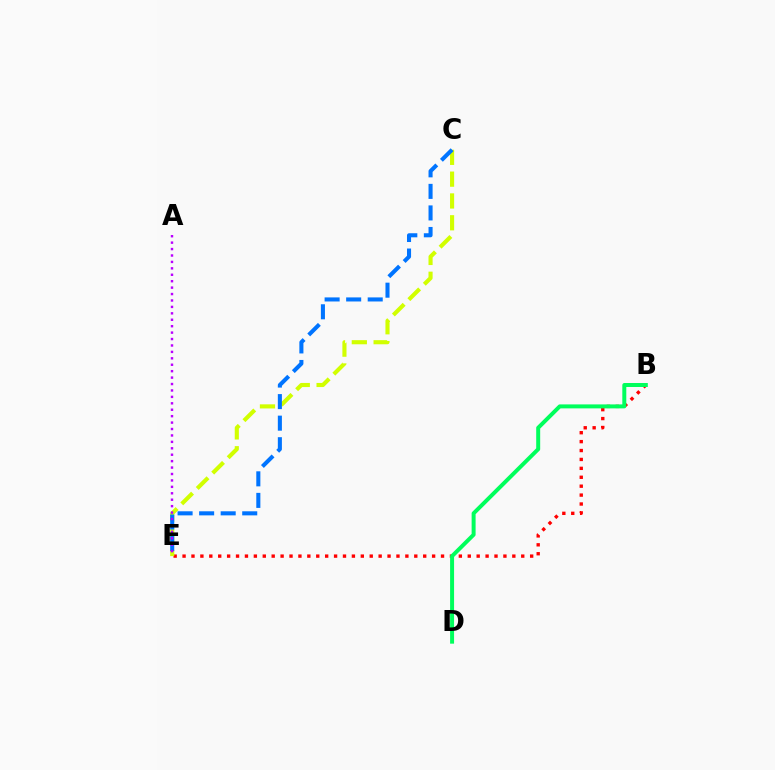{('B', 'E'): [{'color': '#ff0000', 'line_style': 'dotted', 'thickness': 2.42}], ('C', 'E'): [{'color': '#d1ff00', 'line_style': 'dashed', 'thickness': 2.96}, {'color': '#0074ff', 'line_style': 'dashed', 'thickness': 2.93}], ('B', 'D'): [{'color': '#00ff5c', 'line_style': 'solid', 'thickness': 2.86}], ('A', 'E'): [{'color': '#b900ff', 'line_style': 'dotted', 'thickness': 1.75}]}